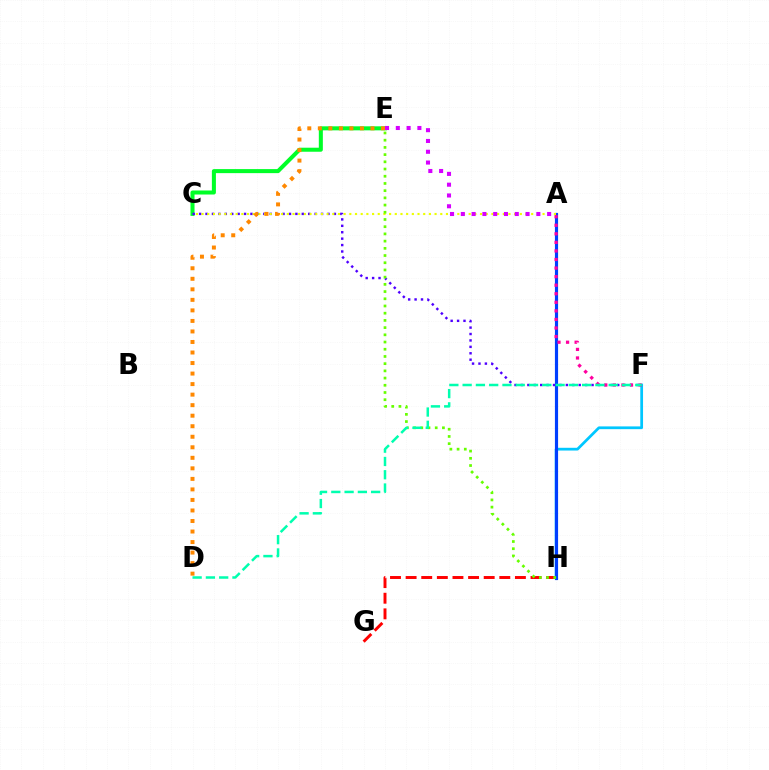{('G', 'H'): [{'color': '#ff0000', 'line_style': 'dashed', 'thickness': 2.12}], ('C', 'E'): [{'color': '#00ff27', 'line_style': 'solid', 'thickness': 2.9}], ('F', 'H'): [{'color': '#00c7ff', 'line_style': 'solid', 'thickness': 1.98}], ('A', 'H'): [{'color': '#003fff', 'line_style': 'solid', 'thickness': 2.28}], ('C', 'F'): [{'color': '#4f00ff', 'line_style': 'dotted', 'thickness': 1.74}], ('A', 'F'): [{'color': '#ff00a0', 'line_style': 'dotted', 'thickness': 2.33}], ('A', 'C'): [{'color': '#eeff00', 'line_style': 'dotted', 'thickness': 1.54}], ('A', 'E'): [{'color': '#d600ff', 'line_style': 'dotted', 'thickness': 2.93}], ('E', 'H'): [{'color': '#66ff00', 'line_style': 'dotted', 'thickness': 1.96}], ('D', 'E'): [{'color': '#ff8800', 'line_style': 'dotted', 'thickness': 2.86}], ('D', 'F'): [{'color': '#00ffaf', 'line_style': 'dashed', 'thickness': 1.8}]}